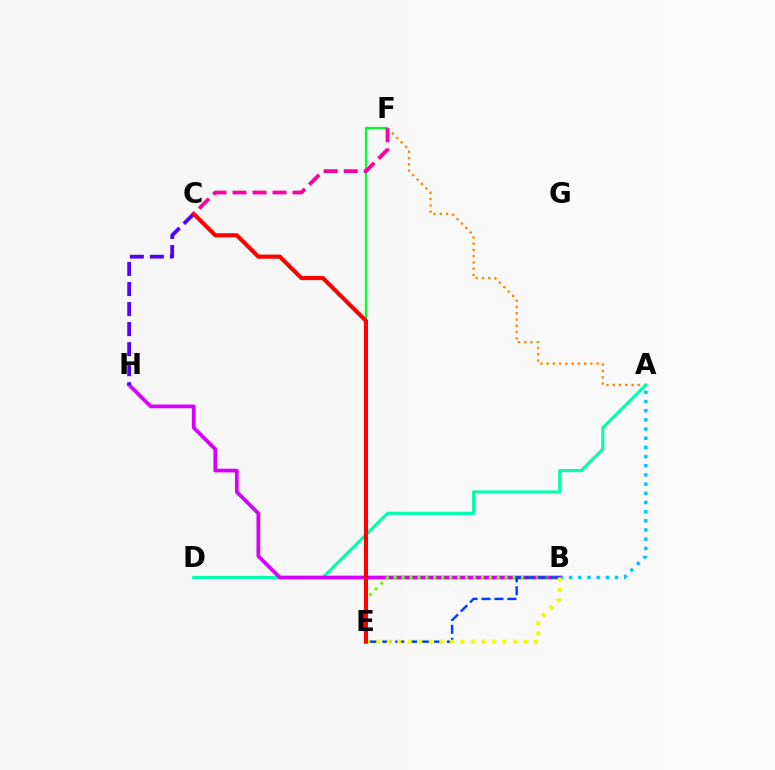{('E', 'F'): [{'color': '#00ff27', 'line_style': 'solid', 'thickness': 1.63}], ('A', 'F'): [{'color': '#ff8800', 'line_style': 'dotted', 'thickness': 1.7}], ('A', 'D'): [{'color': '#00ffaf', 'line_style': 'solid', 'thickness': 2.25}], ('A', 'B'): [{'color': '#00c7ff', 'line_style': 'dotted', 'thickness': 2.49}], ('B', 'H'): [{'color': '#d600ff', 'line_style': 'solid', 'thickness': 2.68}], ('B', 'E'): [{'color': '#66ff00', 'line_style': 'dotted', 'thickness': 2.15}, {'color': '#003fff', 'line_style': 'dashed', 'thickness': 1.76}, {'color': '#eeff00', 'line_style': 'dotted', 'thickness': 2.85}], ('C', 'H'): [{'color': '#4f00ff', 'line_style': 'dashed', 'thickness': 2.72}], ('C', 'E'): [{'color': '#ff0000', 'line_style': 'solid', 'thickness': 2.97}], ('C', 'F'): [{'color': '#ff00a0', 'line_style': 'dashed', 'thickness': 2.72}]}